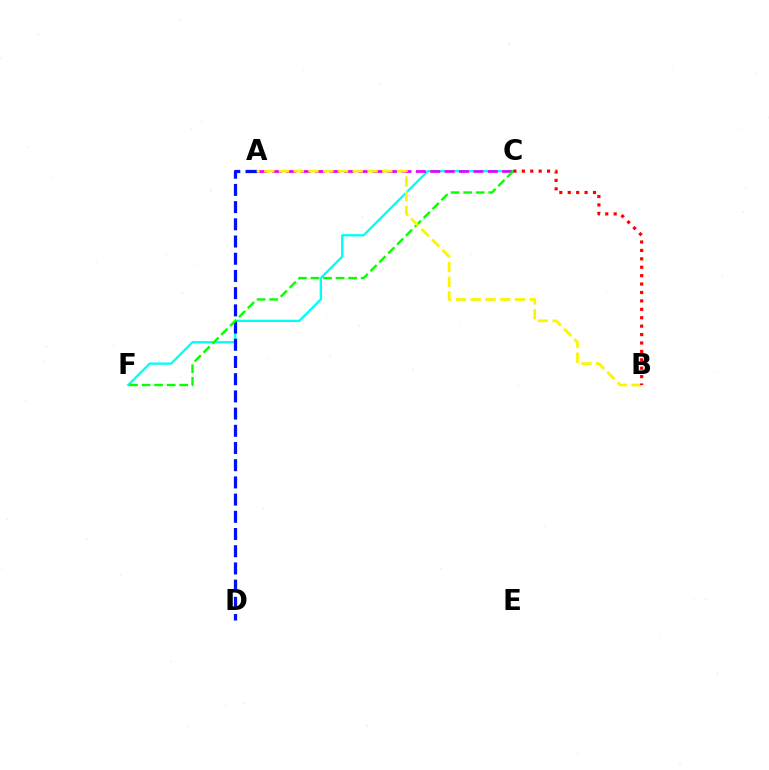{('C', 'F'): [{'color': '#00fff6', 'line_style': 'solid', 'thickness': 1.66}, {'color': '#08ff00', 'line_style': 'dashed', 'thickness': 1.7}], ('A', 'C'): [{'color': '#ee00ff', 'line_style': 'dashed', 'thickness': 1.96}], ('A', 'D'): [{'color': '#0010ff', 'line_style': 'dashed', 'thickness': 2.34}], ('A', 'B'): [{'color': '#fcf500', 'line_style': 'dashed', 'thickness': 2.0}], ('B', 'C'): [{'color': '#ff0000', 'line_style': 'dotted', 'thickness': 2.29}]}